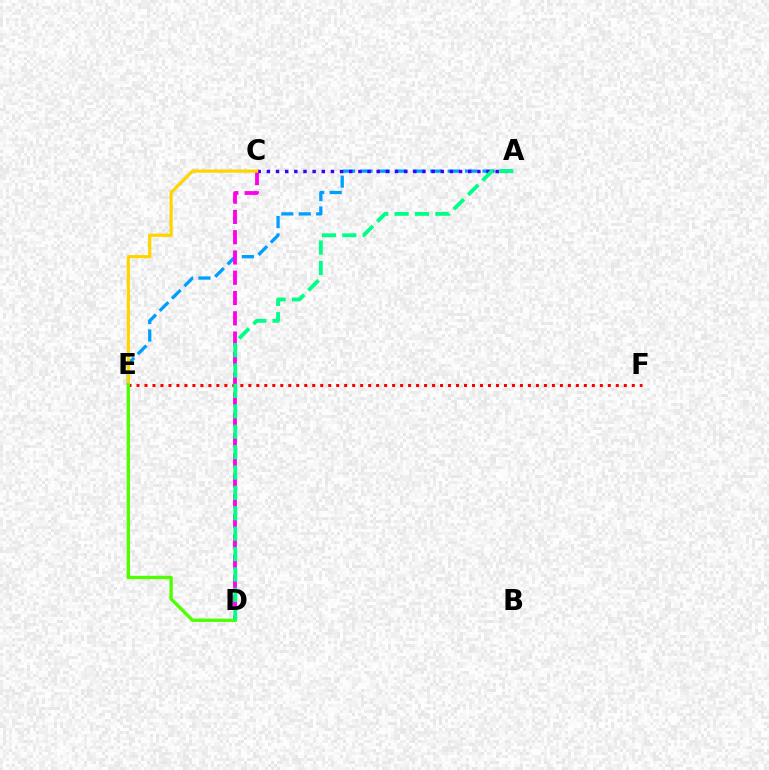{('A', 'E'): [{'color': '#009eff', 'line_style': 'dashed', 'thickness': 2.37}], ('C', 'D'): [{'color': '#ff00ed', 'line_style': 'dashed', 'thickness': 2.76}], ('E', 'F'): [{'color': '#ff0000', 'line_style': 'dotted', 'thickness': 2.17}], ('A', 'C'): [{'color': '#3700ff', 'line_style': 'dotted', 'thickness': 2.49}], ('C', 'E'): [{'color': '#ffd500', 'line_style': 'solid', 'thickness': 2.31}], ('D', 'E'): [{'color': '#4fff00', 'line_style': 'solid', 'thickness': 2.41}], ('A', 'D'): [{'color': '#00ff86', 'line_style': 'dashed', 'thickness': 2.77}]}